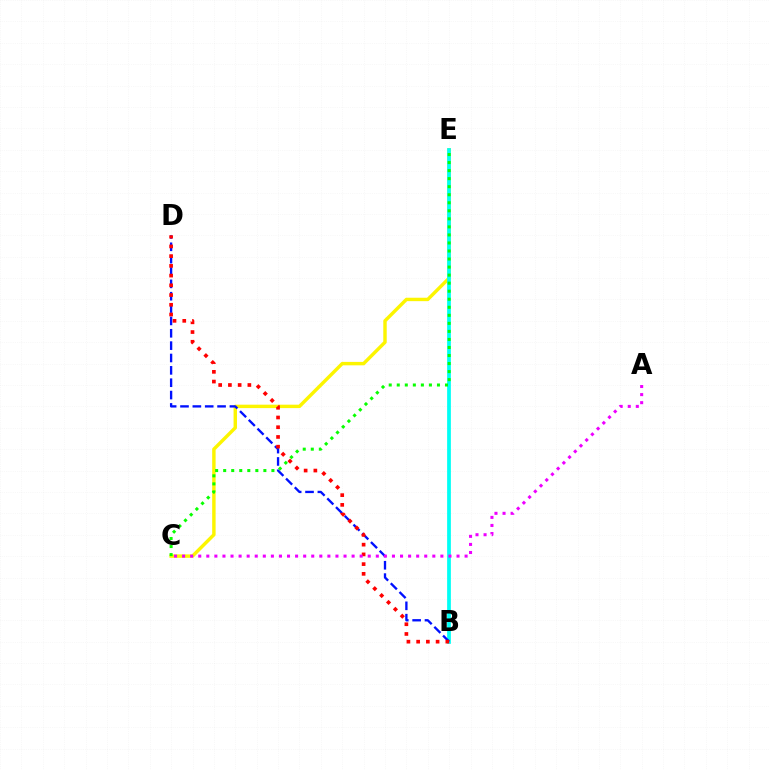{('C', 'E'): [{'color': '#fcf500', 'line_style': 'solid', 'thickness': 2.46}, {'color': '#08ff00', 'line_style': 'dotted', 'thickness': 2.18}], ('B', 'E'): [{'color': '#00fff6', 'line_style': 'solid', 'thickness': 2.69}], ('B', 'D'): [{'color': '#0010ff', 'line_style': 'dashed', 'thickness': 1.68}, {'color': '#ff0000', 'line_style': 'dotted', 'thickness': 2.64}], ('A', 'C'): [{'color': '#ee00ff', 'line_style': 'dotted', 'thickness': 2.19}]}